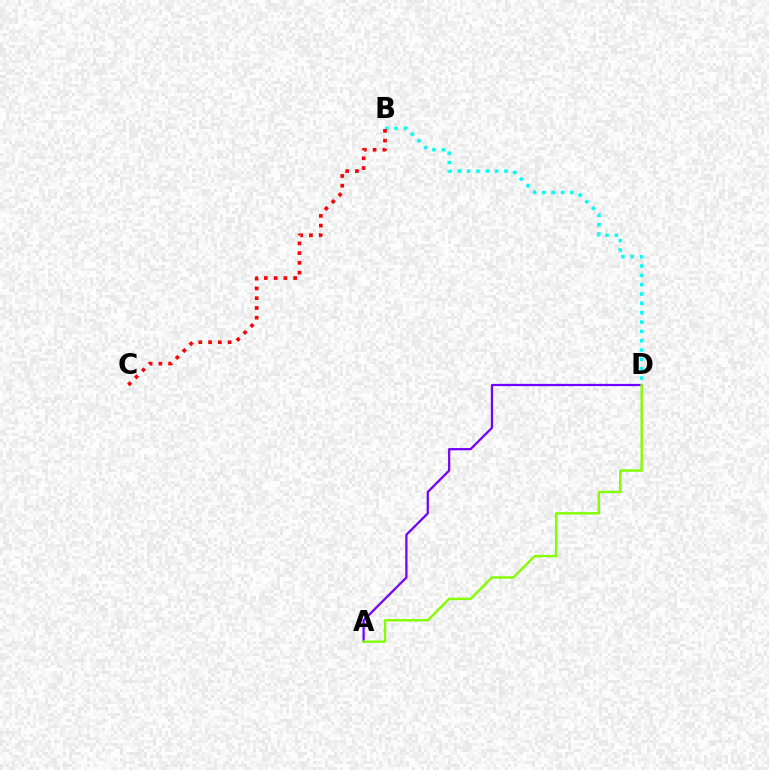{('B', 'D'): [{'color': '#00fff6', 'line_style': 'dotted', 'thickness': 2.54}], ('A', 'D'): [{'color': '#7200ff', 'line_style': 'solid', 'thickness': 1.61}, {'color': '#84ff00', 'line_style': 'solid', 'thickness': 1.75}], ('B', 'C'): [{'color': '#ff0000', 'line_style': 'dotted', 'thickness': 2.65}]}